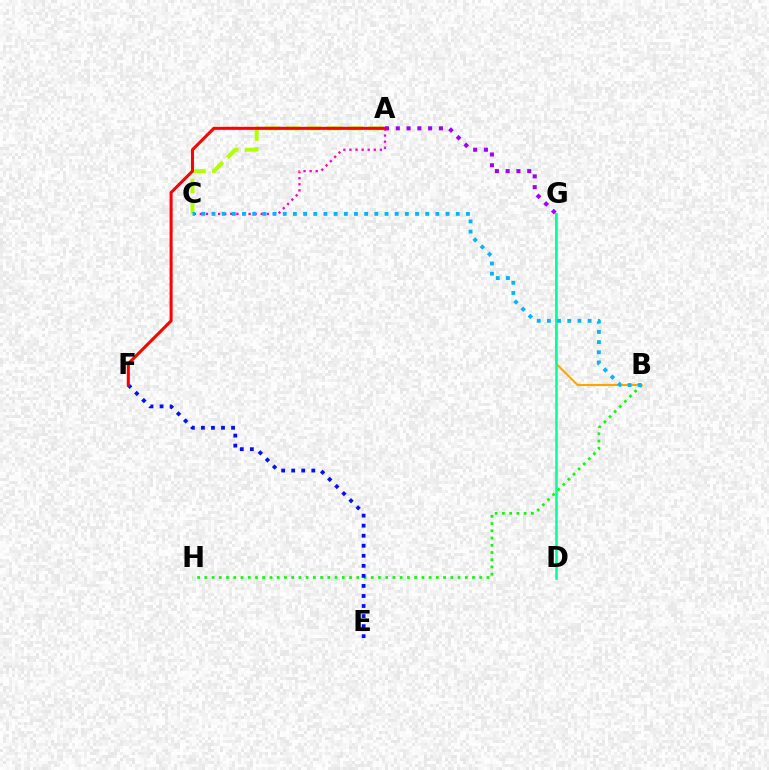{('B', 'G'): [{'color': '#ffa500', 'line_style': 'solid', 'thickness': 1.5}], ('A', 'C'): [{'color': '#ff00bd', 'line_style': 'dotted', 'thickness': 1.65}, {'color': '#b3ff00', 'line_style': 'dashed', 'thickness': 2.82}], ('B', 'H'): [{'color': '#08ff00', 'line_style': 'dotted', 'thickness': 1.97}], ('E', 'F'): [{'color': '#0010ff', 'line_style': 'dotted', 'thickness': 2.73}], ('D', 'G'): [{'color': '#00ff9d', 'line_style': 'solid', 'thickness': 1.8}], ('A', 'G'): [{'color': '#9b00ff', 'line_style': 'dotted', 'thickness': 2.93}], ('A', 'F'): [{'color': '#ff0000', 'line_style': 'solid', 'thickness': 2.19}], ('B', 'C'): [{'color': '#00b5ff', 'line_style': 'dotted', 'thickness': 2.77}]}